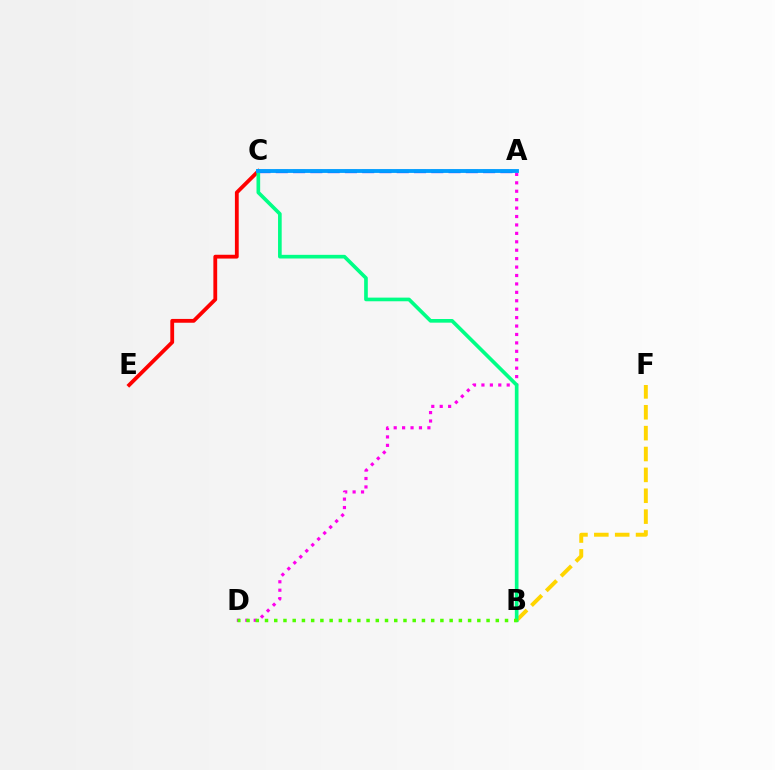{('B', 'F'): [{'color': '#ffd500', 'line_style': 'dashed', 'thickness': 2.84}], ('A', 'D'): [{'color': '#ff00ed', 'line_style': 'dotted', 'thickness': 2.29}], ('A', 'C'): [{'color': '#3700ff', 'line_style': 'dashed', 'thickness': 2.35}, {'color': '#009eff', 'line_style': 'solid', 'thickness': 2.77}], ('C', 'E'): [{'color': '#ff0000', 'line_style': 'solid', 'thickness': 2.74}], ('B', 'C'): [{'color': '#00ff86', 'line_style': 'solid', 'thickness': 2.63}], ('B', 'D'): [{'color': '#4fff00', 'line_style': 'dotted', 'thickness': 2.51}]}